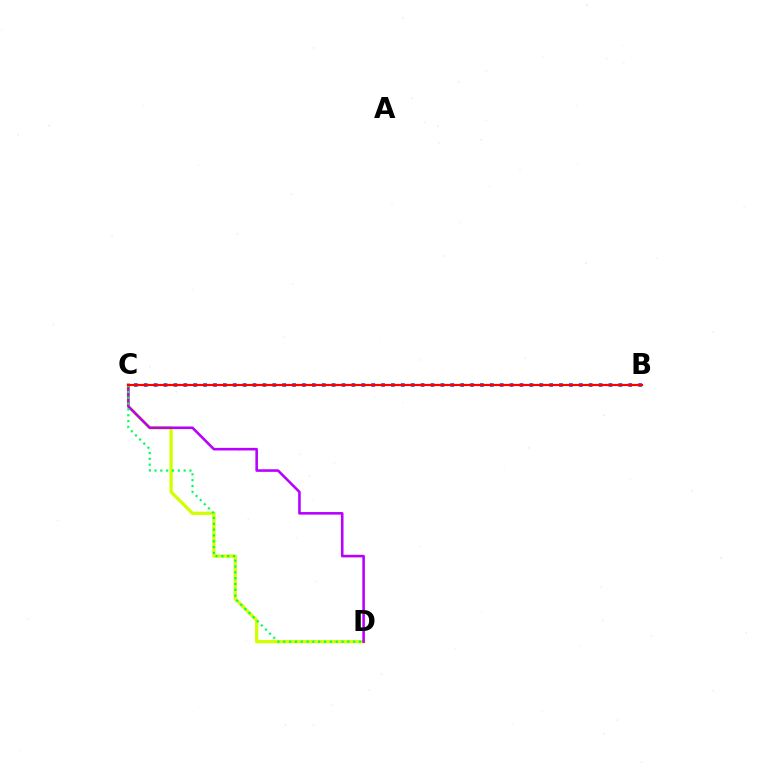{('C', 'D'): [{'color': '#d1ff00', 'line_style': 'solid', 'thickness': 2.37}, {'color': '#b900ff', 'line_style': 'solid', 'thickness': 1.86}, {'color': '#00ff5c', 'line_style': 'dotted', 'thickness': 1.58}], ('B', 'C'): [{'color': '#0074ff', 'line_style': 'dotted', 'thickness': 2.69}, {'color': '#ff0000', 'line_style': 'solid', 'thickness': 1.6}]}